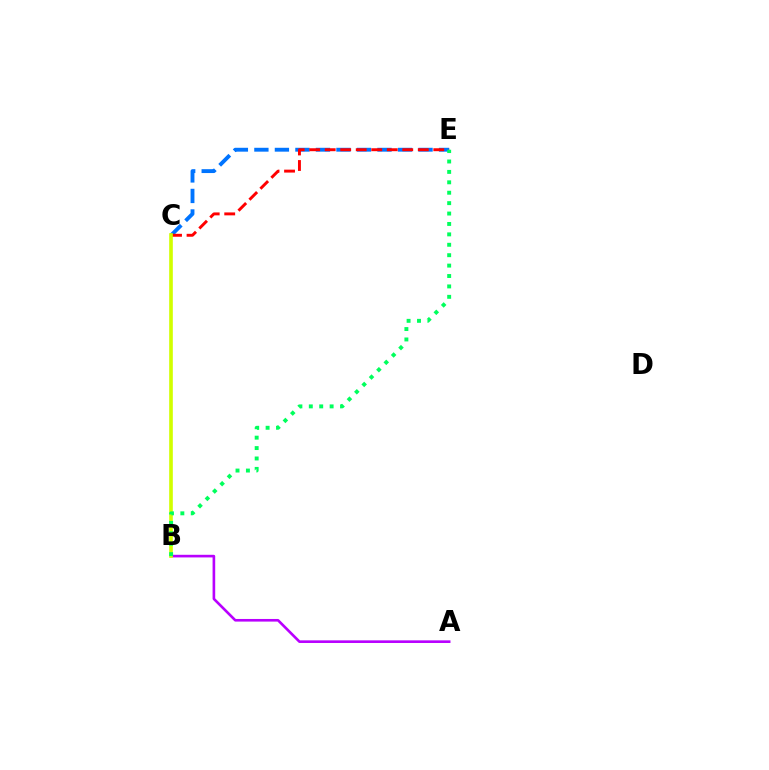{('A', 'B'): [{'color': '#b900ff', 'line_style': 'solid', 'thickness': 1.89}], ('C', 'E'): [{'color': '#0074ff', 'line_style': 'dashed', 'thickness': 2.79}, {'color': '#ff0000', 'line_style': 'dashed', 'thickness': 2.11}], ('B', 'C'): [{'color': '#d1ff00', 'line_style': 'solid', 'thickness': 2.62}], ('B', 'E'): [{'color': '#00ff5c', 'line_style': 'dotted', 'thickness': 2.83}]}